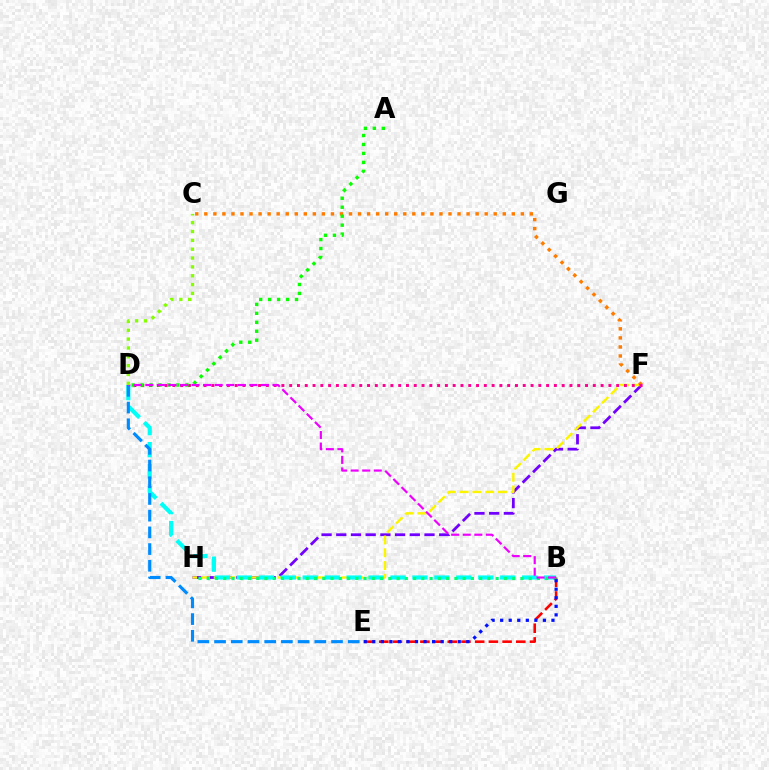{('B', 'E'): [{'color': '#ff0000', 'line_style': 'dashed', 'thickness': 1.86}, {'color': '#0010ff', 'line_style': 'dotted', 'thickness': 2.32}], ('F', 'H'): [{'color': '#7200ff', 'line_style': 'dashed', 'thickness': 2.0}, {'color': '#fcf500', 'line_style': 'dashed', 'thickness': 1.73}], ('B', 'D'): [{'color': '#00fff6', 'line_style': 'dashed', 'thickness': 2.98}, {'color': '#ee00ff', 'line_style': 'dashed', 'thickness': 1.57}], ('B', 'H'): [{'color': '#00ff74', 'line_style': 'dotted', 'thickness': 2.24}], ('C', 'F'): [{'color': '#ff7c00', 'line_style': 'dotted', 'thickness': 2.46}], ('D', 'F'): [{'color': '#ff0094', 'line_style': 'dotted', 'thickness': 2.12}], ('A', 'D'): [{'color': '#08ff00', 'line_style': 'dotted', 'thickness': 2.43}], ('D', 'E'): [{'color': '#008cff', 'line_style': 'dashed', 'thickness': 2.27}], ('C', 'D'): [{'color': '#84ff00', 'line_style': 'dotted', 'thickness': 2.4}]}